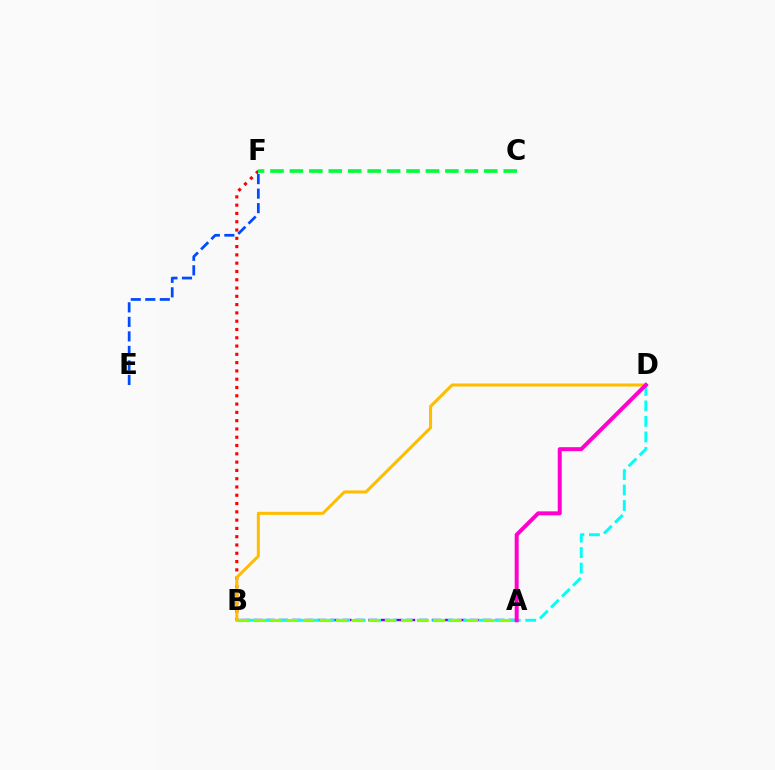{('A', 'B'): [{'color': '#7200ff', 'line_style': 'dashed', 'thickness': 1.73}, {'color': '#84ff00', 'line_style': 'dashed', 'thickness': 2.22}], ('E', 'F'): [{'color': '#004bff', 'line_style': 'dashed', 'thickness': 1.97}], ('B', 'D'): [{'color': '#00fff6', 'line_style': 'dashed', 'thickness': 2.11}, {'color': '#ffbd00', 'line_style': 'solid', 'thickness': 2.19}], ('B', 'F'): [{'color': '#ff0000', 'line_style': 'dotted', 'thickness': 2.25}], ('A', 'D'): [{'color': '#ff00cf', 'line_style': 'solid', 'thickness': 2.86}], ('C', 'F'): [{'color': '#00ff39', 'line_style': 'dashed', 'thickness': 2.64}]}